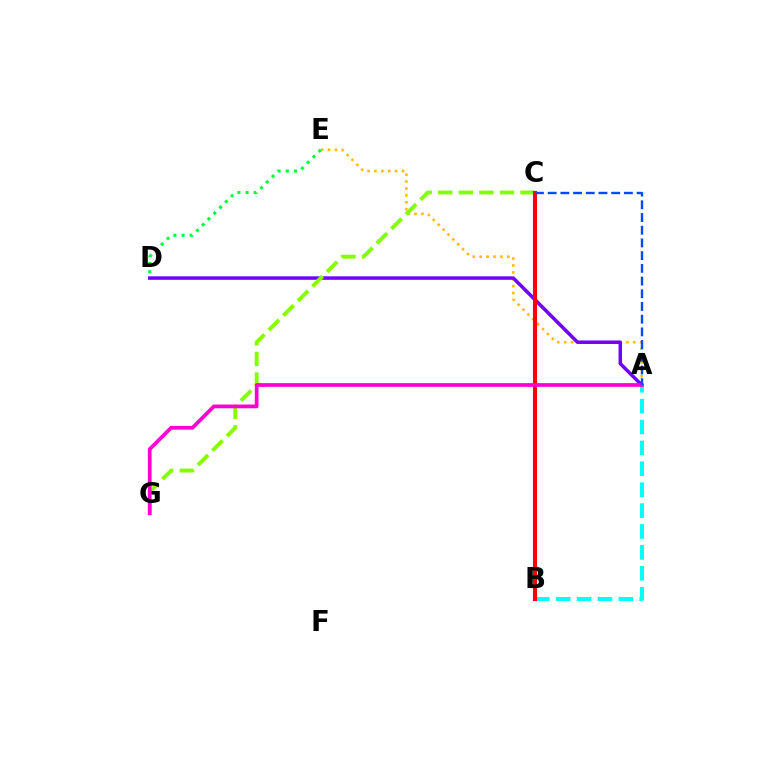{('A', 'E'): [{'color': '#ffbd00', 'line_style': 'dotted', 'thickness': 1.88}], ('A', 'B'): [{'color': '#00fff6', 'line_style': 'dashed', 'thickness': 2.84}], ('D', 'E'): [{'color': '#00ff39', 'line_style': 'dotted', 'thickness': 2.22}], ('A', 'D'): [{'color': '#7200ff', 'line_style': 'solid', 'thickness': 2.51}], ('C', 'G'): [{'color': '#84ff00', 'line_style': 'dashed', 'thickness': 2.79}], ('B', 'C'): [{'color': '#ff0000', 'line_style': 'solid', 'thickness': 2.96}], ('A', 'G'): [{'color': '#ff00cf', 'line_style': 'solid', 'thickness': 2.68}], ('A', 'C'): [{'color': '#004bff', 'line_style': 'dashed', 'thickness': 1.73}]}